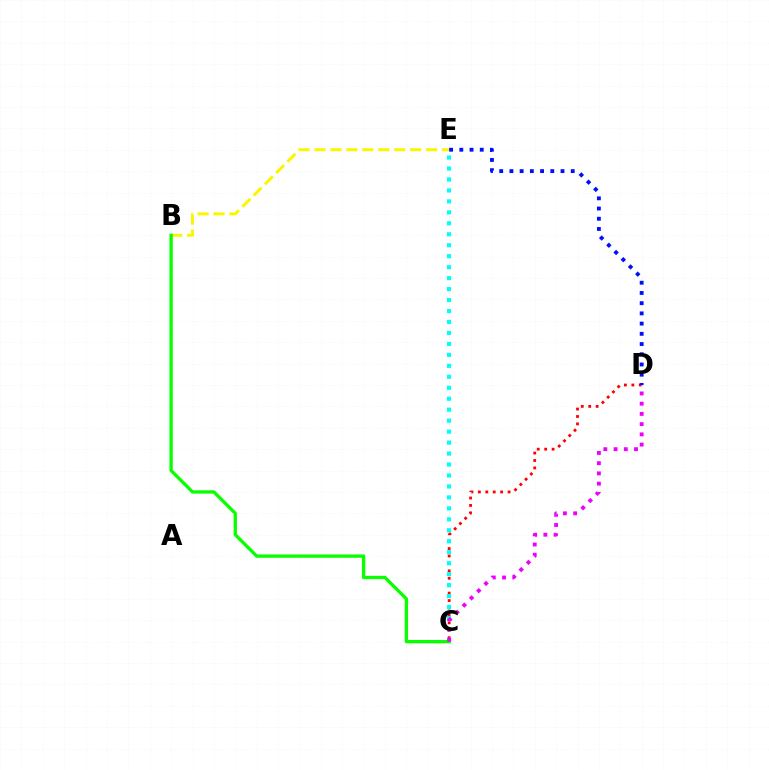{('C', 'D'): [{'color': '#ff0000', 'line_style': 'dotted', 'thickness': 2.02}, {'color': '#ee00ff', 'line_style': 'dotted', 'thickness': 2.78}], ('B', 'E'): [{'color': '#fcf500', 'line_style': 'dashed', 'thickness': 2.17}], ('C', 'E'): [{'color': '#00fff6', 'line_style': 'dotted', 'thickness': 2.98}], ('B', 'C'): [{'color': '#08ff00', 'line_style': 'solid', 'thickness': 2.38}], ('D', 'E'): [{'color': '#0010ff', 'line_style': 'dotted', 'thickness': 2.78}]}